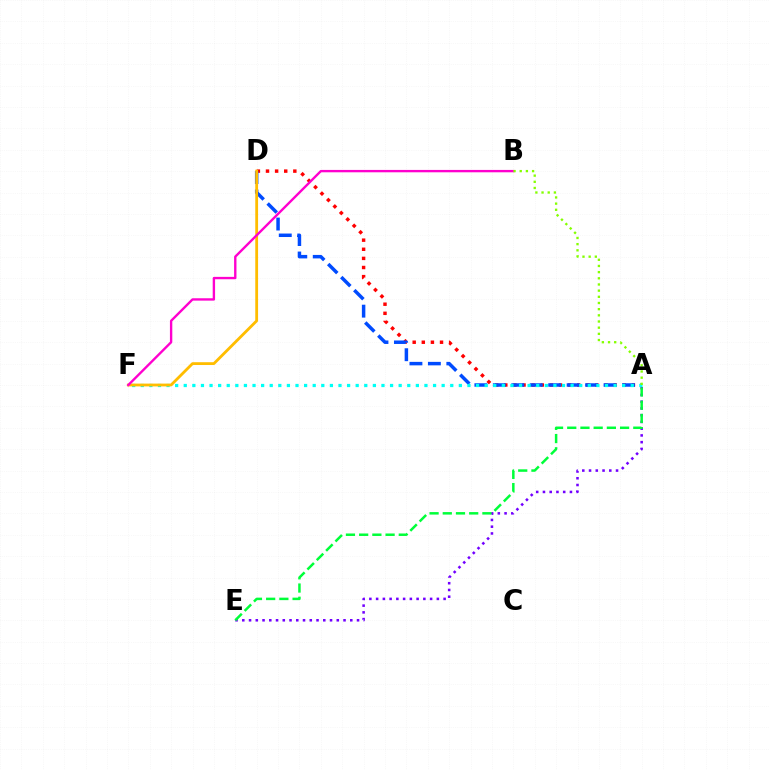{('A', 'E'): [{'color': '#7200ff', 'line_style': 'dotted', 'thickness': 1.83}, {'color': '#00ff39', 'line_style': 'dashed', 'thickness': 1.79}], ('A', 'D'): [{'color': '#ff0000', 'line_style': 'dotted', 'thickness': 2.48}, {'color': '#004bff', 'line_style': 'dashed', 'thickness': 2.51}], ('A', 'F'): [{'color': '#00fff6', 'line_style': 'dotted', 'thickness': 2.34}], ('D', 'F'): [{'color': '#ffbd00', 'line_style': 'solid', 'thickness': 2.02}], ('B', 'F'): [{'color': '#ff00cf', 'line_style': 'solid', 'thickness': 1.71}], ('A', 'B'): [{'color': '#84ff00', 'line_style': 'dotted', 'thickness': 1.68}]}